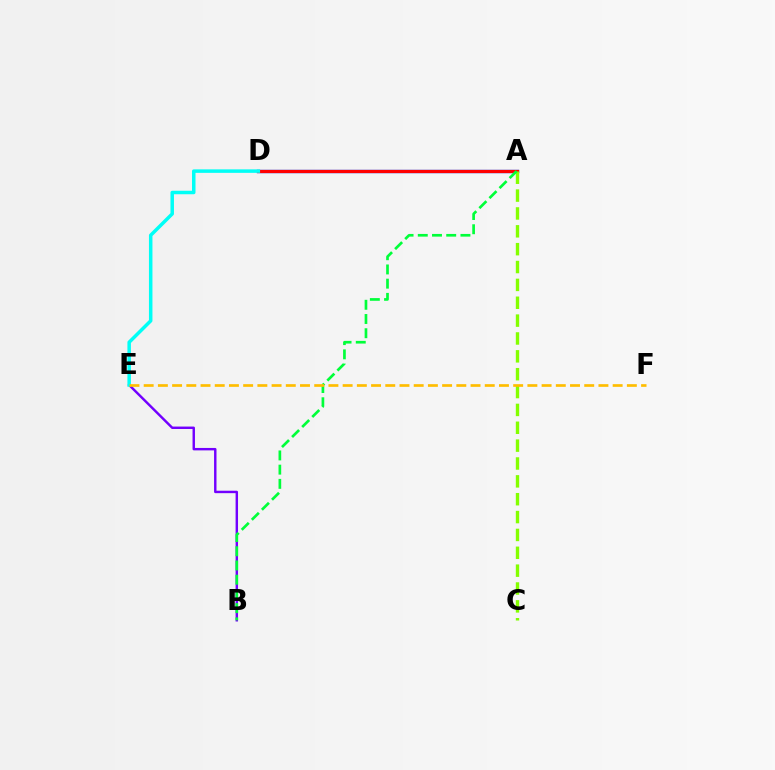{('A', 'D'): [{'color': '#ff00cf', 'line_style': 'dotted', 'thickness': 2.06}, {'color': '#004bff', 'line_style': 'solid', 'thickness': 2.44}, {'color': '#ff0000', 'line_style': 'solid', 'thickness': 2.29}], ('B', 'E'): [{'color': '#7200ff', 'line_style': 'solid', 'thickness': 1.75}], ('D', 'E'): [{'color': '#00fff6', 'line_style': 'solid', 'thickness': 2.51}], ('A', 'C'): [{'color': '#84ff00', 'line_style': 'dashed', 'thickness': 2.43}], ('A', 'B'): [{'color': '#00ff39', 'line_style': 'dashed', 'thickness': 1.93}], ('E', 'F'): [{'color': '#ffbd00', 'line_style': 'dashed', 'thickness': 1.93}]}